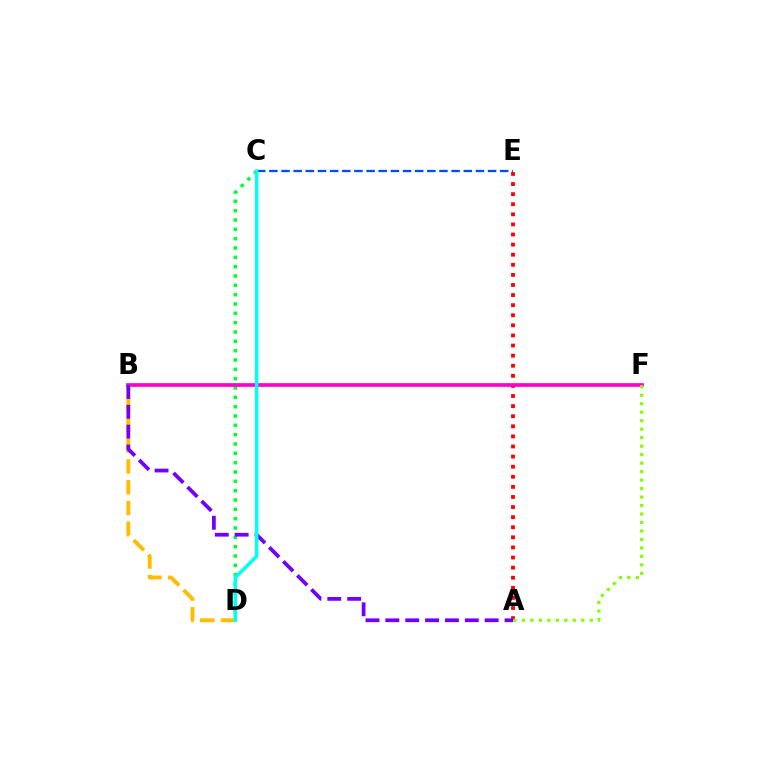{('C', 'D'): [{'color': '#00ff39', 'line_style': 'dotted', 'thickness': 2.54}, {'color': '#00fff6', 'line_style': 'solid', 'thickness': 2.52}], ('A', 'E'): [{'color': '#ff0000', 'line_style': 'dotted', 'thickness': 2.74}], ('B', 'F'): [{'color': '#ff00cf', 'line_style': 'solid', 'thickness': 2.66}], ('B', 'D'): [{'color': '#ffbd00', 'line_style': 'dashed', 'thickness': 2.82}], ('A', 'B'): [{'color': '#7200ff', 'line_style': 'dashed', 'thickness': 2.7}], ('C', 'E'): [{'color': '#004bff', 'line_style': 'dashed', 'thickness': 1.65}], ('A', 'F'): [{'color': '#84ff00', 'line_style': 'dotted', 'thickness': 2.3}]}